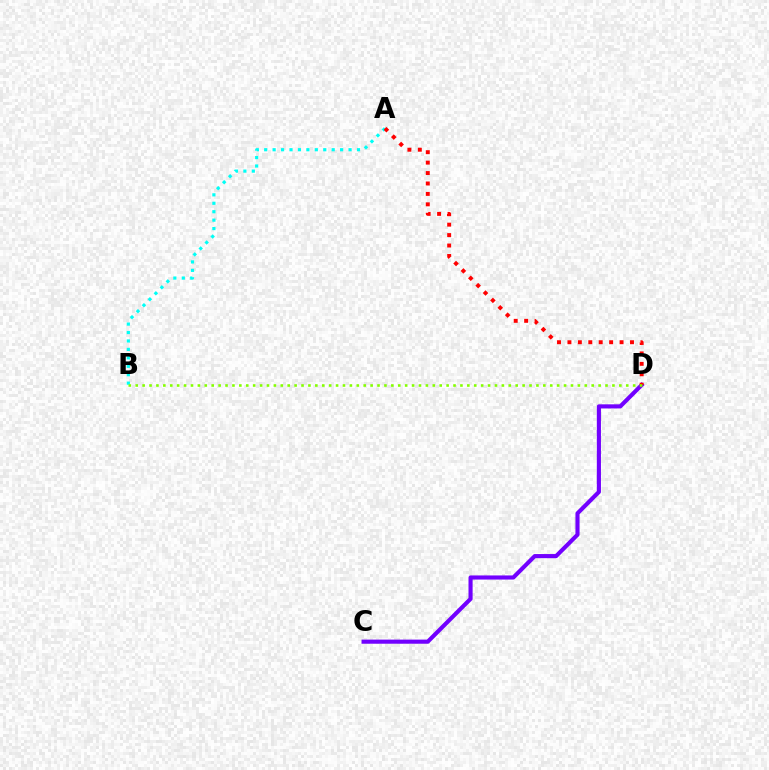{('C', 'D'): [{'color': '#7200ff', 'line_style': 'solid', 'thickness': 2.97}], ('A', 'B'): [{'color': '#00fff6', 'line_style': 'dotted', 'thickness': 2.29}], ('A', 'D'): [{'color': '#ff0000', 'line_style': 'dotted', 'thickness': 2.83}], ('B', 'D'): [{'color': '#84ff00', 'line_style': 'dotted', 'thickness': 1.88}]}